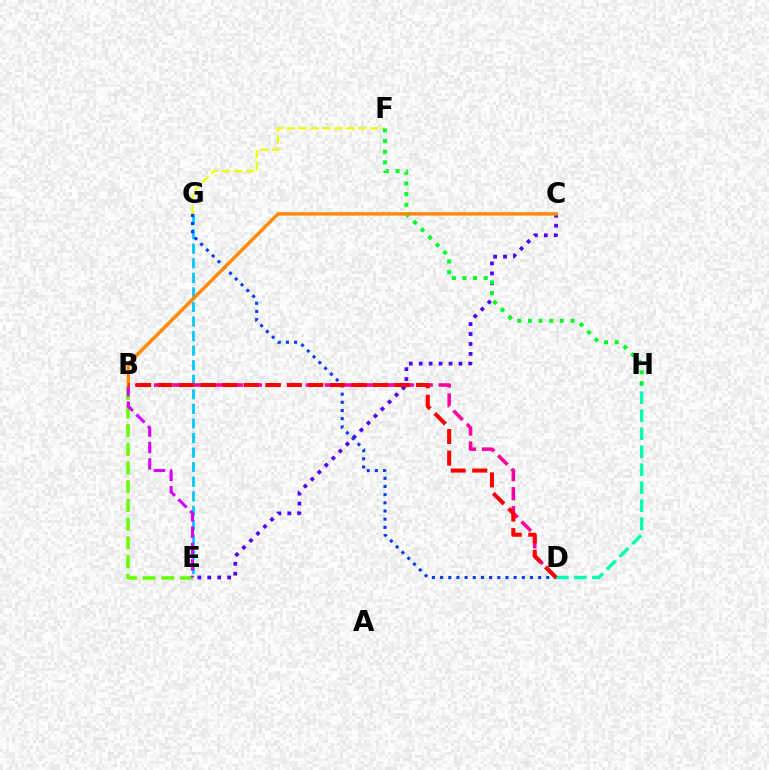{('D', 'H'): [{'color': '#00ffaf', 'line_style': 'dashed', 'thickness': 2.45}], ('B', 'D'): [{'color': '#ff00a0', 'line_style': 'dashed', 'thickness': 2.58}, {'color': '#ff0000', 'line_style': 'dashed', 'thickness': 2.93}], ('C', 'E'): [{'color': '#4f00ff', 'line_style': 'dotted', 'thickness': 2.7}], ('B', 'E'): [{'color': '#66ff00', 'line_style': 'dashed', 'thickness': 2.54}, {'color': '#d600ff', 'line_style': 'dashed', 'thickness': 2.23}], ('E', 'G'): [{'color': '#00c7ff', 'line_style': 'dashed', 'thickness': 1.98}], ('F', 'G'): [{'color': '#eeff00', 'line_style': 'dashed', 'thickness': 1.62}], ('F', 'H'): [{'color': '#00ff27', 'line_style': 'dotted', 'thickness': 2.89}], ('D', 'G'): [{'color': '#003fff', 'line_style': 'dotted', 'thickness': 2.22}], ('B', 'C'): [{'color': '#ff8800', 'line_style': 'solid', 'thickness': 2.44}]}